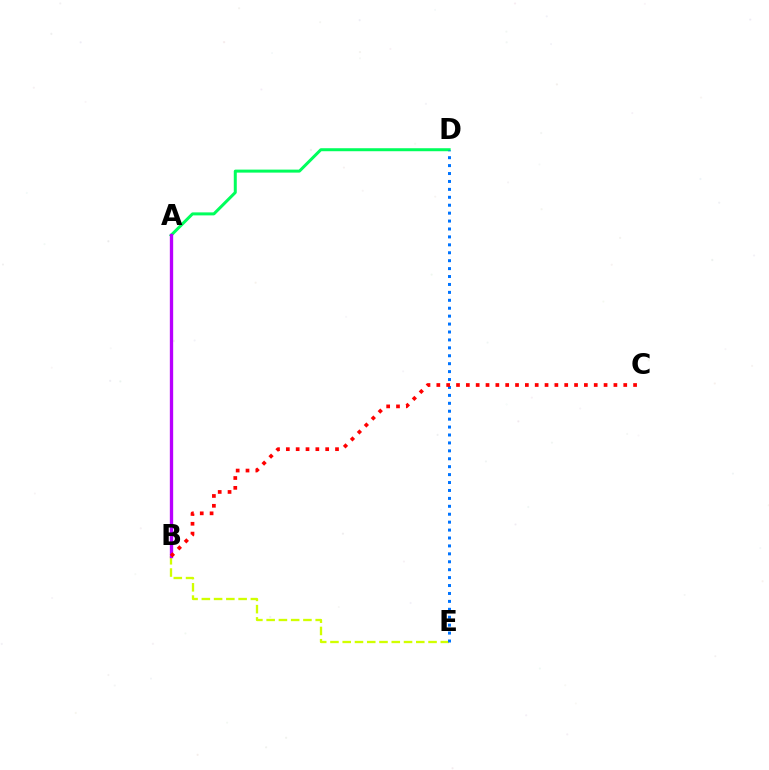{('B', 'E'): [{'color': '#d1ff00', 'line_style': 'dashed', 'thickness': 1.67}], ('A', 'D'): [{'color': '#00ff5c', 'line_style': 'solid', 'thickness': 2.16}], ('D', 'E'): [{'color': '#0074ff', 'line_style': 'dotted', 'thickness': 2.15}], ('A', 'B'): [{'color': '#b900ff', 'line_style': 'solid', 'thickness': 2.4}], ('B', 'C'): [{'color': '#ff0000', 'line_style': 'dotted', 'thickness': 2.67}]}